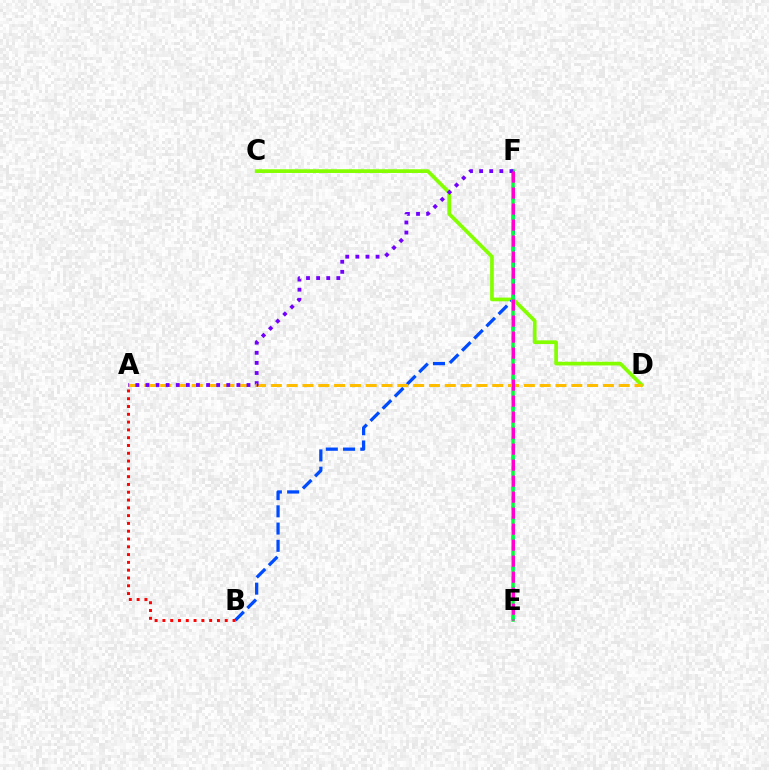{('C', 'D'): [{'color': '#84ff00', 'line_style': 'solid', 'thickness': 2.67}], ('B', 'F'): [{'color': '#004bff', 'line_style': 'dashed', 'thickness': 2.34}], ('A', 'B'): [{'color': '#ff0000', 'line_style': 'dotted', 'thickness': 2.12}], ('E', 'F'): [{'color': '#00fff6', 'line_style': 'dotted', 'thickness': 2.72}, {'color': '#00ff39', 'line_style': 'solid', 'thickness': 2.52}, {'color': '#ff00cf', 'line_style': 'dashed', 'thickness': 2.17}], ('A', 'D'): [{'color': '#ffbd00', 'line_style': 'dashed', 'thickness': 2.15}], ('A', 'F'): [{'color': '#7200ff', 'line_style': 'dotted', 'thickness': 2.74}]}